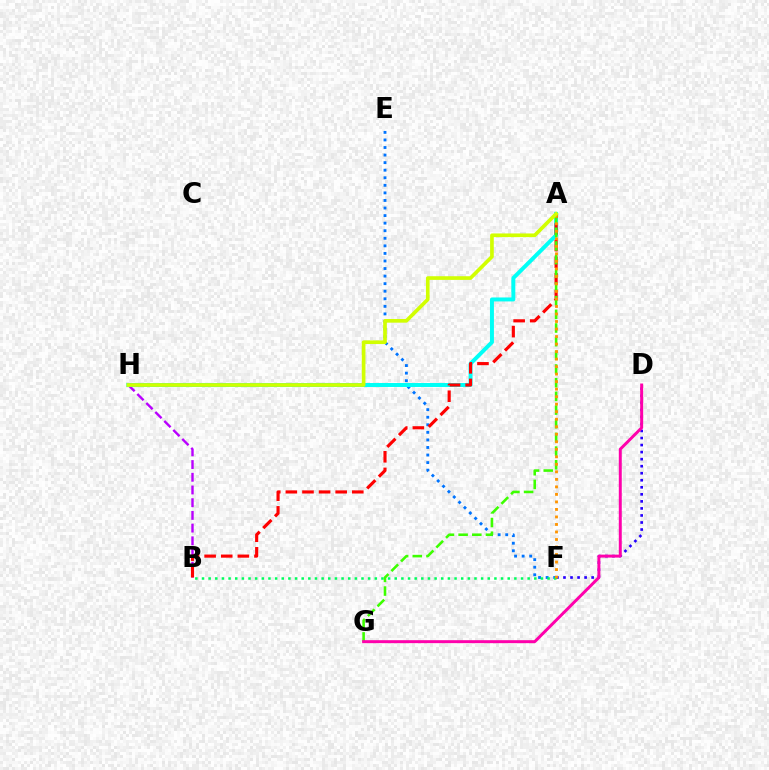{('E', 'F'): [{'color': '#0074ff', 'line_style': 'dotted', 'thickness': 2.06}], ('B', 'H'): [{'color': '#b900ff', 'line_style': 'dashed', 'thickness': 1.73}], ('A', 'H'): [{'color': '#00fff6', 'line_style': 'solid', 'thickness': 2.85}, {'color': '#d1ff00', 'line_style': 'solid', 'thickness': 2.64}], ('D', 'F'): [{'color': '#2500ff', 'line_style': 'dotted', 'thickness': 1.91}], ('A', 'B'): [{'color': '#ff0000', 'line_style': 'dashed', 'thickness': 2.26}], ('B', 'F'): [{'color': '#00ff5c', 'line_style': 'dotted', 'thickness': 1.81}], ('A', 'G'): [{'color': '#3dff00', 'line_style': 'dashed', 'thickness': 1.86}], ('D', 'G'): [{'color': '#ff00ac', 'line_style': 'solid', 'thickness': 2.14}], ('A', 'F'): [{'color': '#ff9400', 'line_style': 'dotted', 'thickness': 2.04}]}